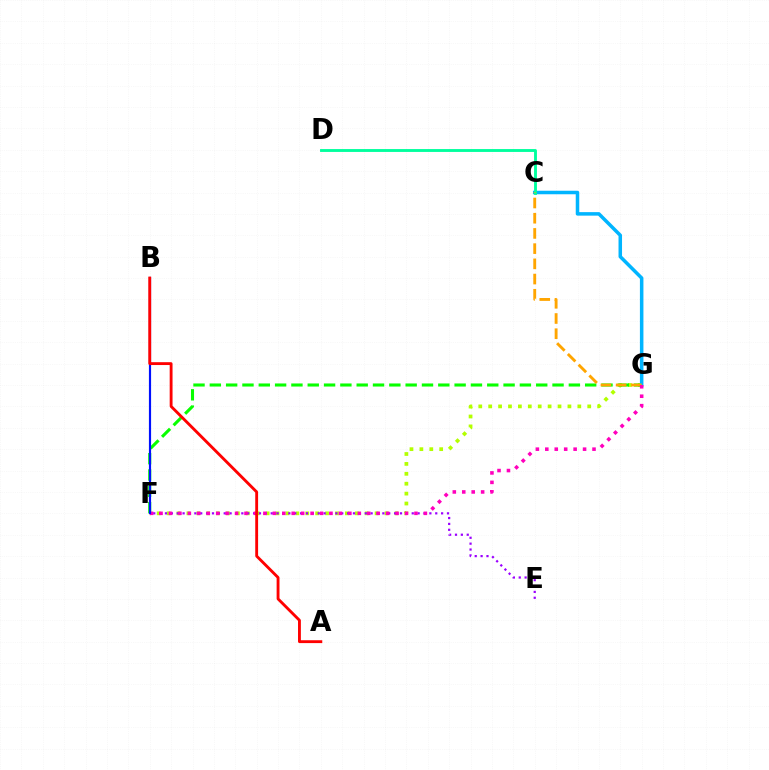{('F', 'G'): [{'color': '#b3ff00', 'line_style': 'dotted', 'thickness': 2.69}, {'color': '#08ff00', 'line_style': 'dashed', 'thickness': 2.22}, {'color': '#ff00bd', 'line_style': 'dotted', 'thickness': 2.57}], ('C', 'G'): [{'color': '#00b5ff', 'line_style': 'solid', 'thickness': 2.53}, {'color': '#ffa500', 'line_style': 'dashed', 'thickness': 2.07}], ('C', 'D'): [{'color': '#00ff9d', 'line_style': 'solid', 'thickness': 2.07}], ('E', 'F'): [{'color': '#9b00ff', 'line_style': 'dotted', 'thickness': 1.6}], ('B', 'F'): [{'color': '#0010ff', 'line_style': 'solid', 'thickness': 1.57}], ('A', 'B'): [{'color': '#ff0000', 'line_style': 'solid', 'thickness': 2.06}]}